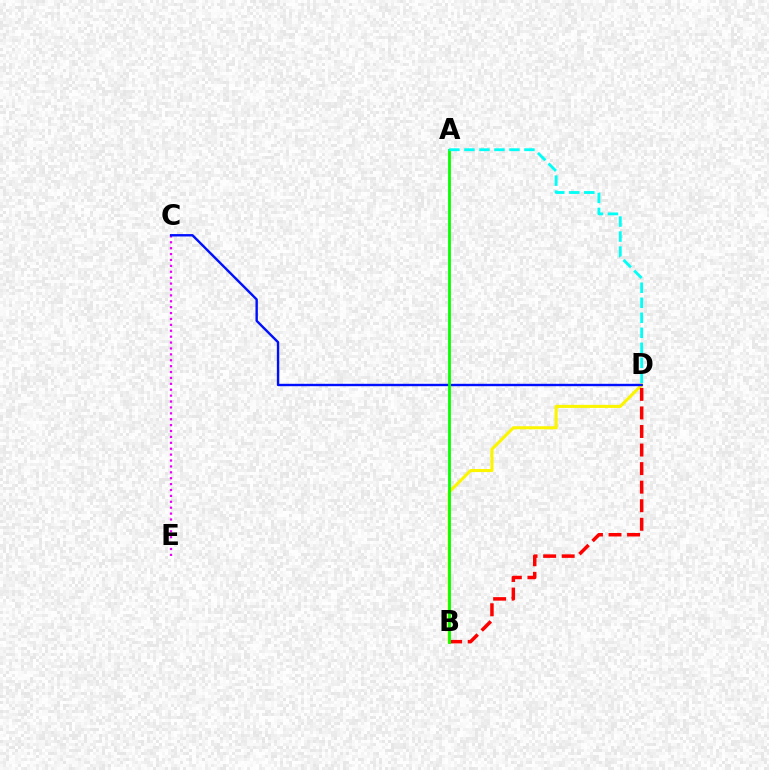{('B', 'D'): [{'color': '#fcf500', 'line_style': 'solid', 'thickness': 2.2}, {'color': '#ff0000', 'line_style': 'dashed', 'thickness': 2.52}], ('C', 'E'): [{'color': '#ee00ff', 'line_style': 'dotted', 'thickness': 1.6}], ('C', 'D'): [{'color': '#0010ff', 'line_style': 'solid', 'thickness': 1.72}], ('A', 'B'): [{'color': '#08ff00', 'line_style': 'solid', 'thickness': 2.01}], ('A', 'D'): [{'color': '#00fff6', 'line_style': 'dashed', 'thickness': 2.04}]}